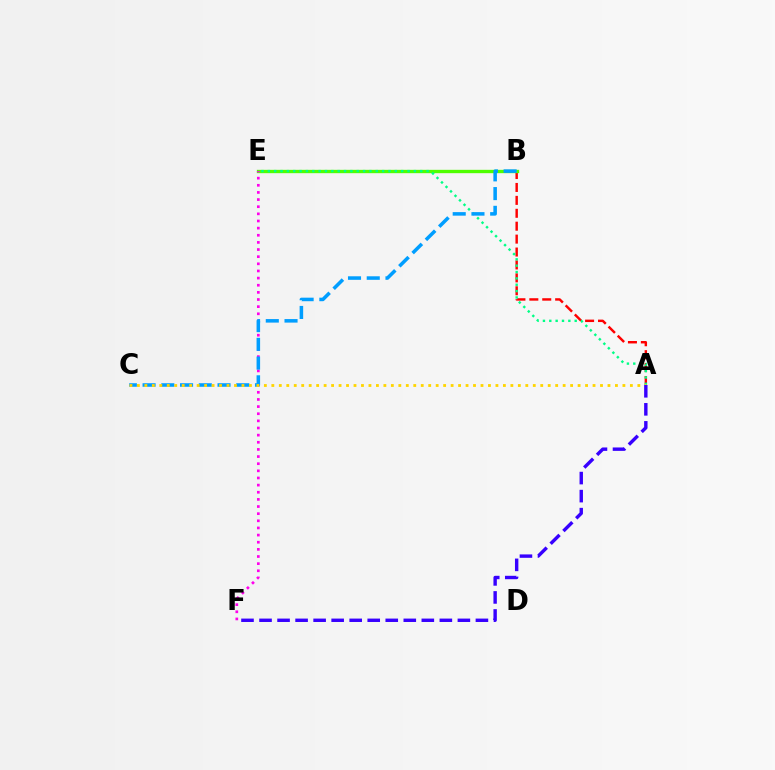{('A', 'B'): [{'color': '#ff0000', 'line_style': 'dashed', 'thickness': 1.75}], ('B', 'E'): [{'color': '#4fff00', 'line_style': 'solid', 'thickness': 2.41}], ('E', 'F'): [{'color': '#ff00ed', 'line_style': 'dotted', 'thickness': 1.94}], ('A', 'E'): [{'color': '#00ff86', 'line_style': 'dotted', 'thickness': 1.73}], ('B', 'C'): [{'color': '#009eff', 'line_style': 'dashed', 'thickness': 2.55}], ('A', 'C'): [{'color': '#ffd500', 'line_style': 'dotted', 'thickness': 2.03}], ('A', 'F'): [{'color': '#3700ff', 'line_style': 'dashed', 'thickness': 2.45}]}